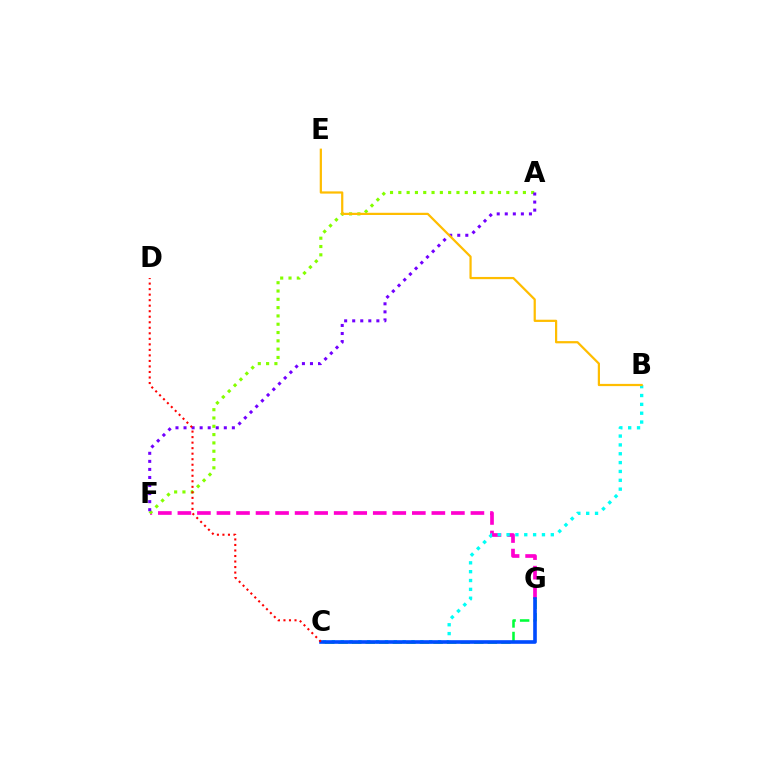{('F', 'G'): [{'color': '#ff00cf', 'line_style': 'dashed', 'thickness': 2.65}], ('A', 'F'): [{'color': '#84ff00', 'line_style': 'dotted', 'thickness': 2.26}, {'color': '#7200ff', 'line_style': 'dotted', 'thickness': 2.19}], ('B', 'C'): [{'color': '#00fff6', 'line_style': 'dotted', 'thickness': 2.4}], ('B', 'E'): [{'color': '#ffbd00', 'line_style': 'solid', 'thickness': 1.6}], ('C', 'G'): [{'color': '#00ff39', 'line_style': 'dashed', 'thickness': 1.84}, {'color': '#004bff', 'line_style': 'solid', 'thickness': 2.61}], ('C', 'D'): [{'color': '#ff0000', 'line_style': 'dotted', 'thickness': 1.5}]}